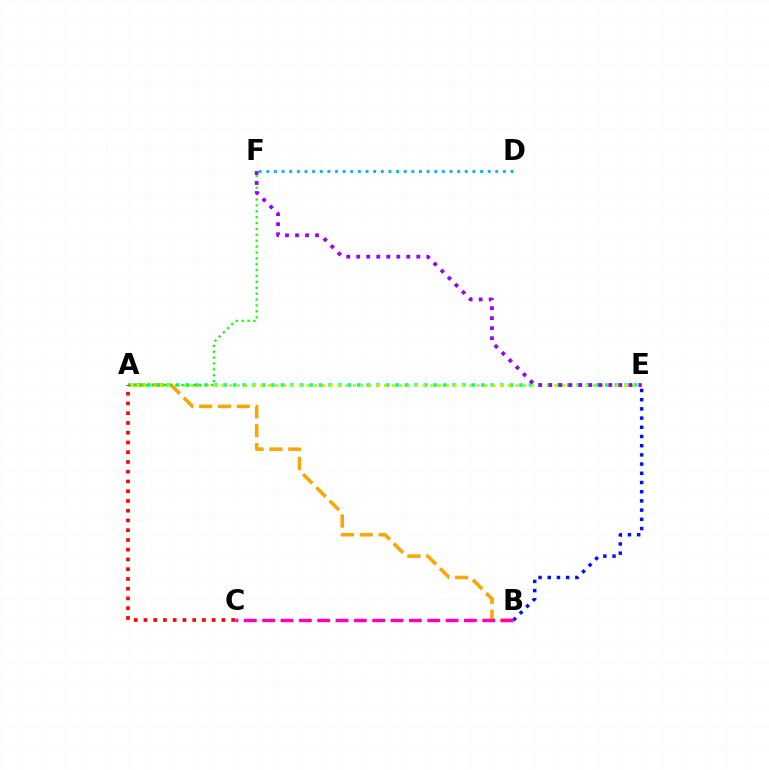{('B', 'E'): [{'color': '#0010ff', 'line_style': 'dotted', 'thickness': 2.5}], ('A', 'B'): [{'color': '#ffa500', 'line_style': 'dashed', 'thickness': 2.56}], ('A', 'E'): [{'color': '#00ff9d', 'line_style': 'dotted', 'thickness': 2.59}, {'color': '#b3ff00', 'line_style': 'dotted', 'thickness': 2.1}], ('B', 'C'): [{'color': '#ff00bd', 'line_style': 'dashed', 'thickness': 2.49}], ('A', 'F'): [{'color': '#08ff00', 'line_style': 'dotted', 'thickness': 1.6}], ('D', 'F'): [{'color': '#00b5ff', 'line_style': 'dotted', 'thickness': 2.07}], ('A', 'C'): [{'color': '#ff0000', 'line_style': 'dotted', 'thickness': 2.65}], ('E', 'F'): [{'color': '#9b00ff', 'line_style': 'dotted', 'thickness': 2.72}]}